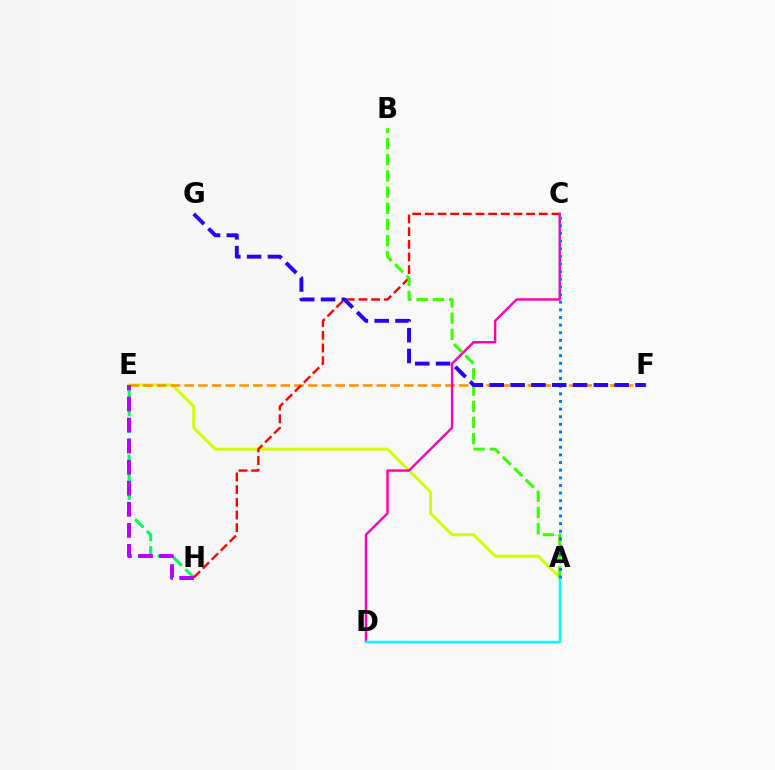{('E', 'H'): [{'color': '#00ff5c', 'line_style': 'dashed', 'thickness': 2.27}, {'color': '#b900ff', 'line_style': 'dashed', 'thickness': 2.86}], ('A', 'E'): [{'color': '#d1ff00', 'line_style': 'solid', 'thickness': 2.15}], ('E', 'F'): [{'color': '#ff9400', 'line_style': 'dashed', 'thickness': 1.86}], ('C', 'H'): [{'color': '#ff0000', 'line_style': 'dashed', 'thickness': 1.72}], ('C', 'D'): [{'color': '#ff00ac', 'line_style': 'solid', 'thickness': 1.73}], ('A', 'B'): [{'color': '#3dff00', 'line_style': 'dashed', 'thickness': 2.2}], ('A', 'D'): [{'color': '#00fff6', 'line_style': 'solid', 'thickness': 1.79}], ('A', 'C'): [{'color': '#0074ff', 'line_style': 'dotted', 'thickness': 2.07}], ('F', 'G'): [{'color': '#2500ff', 'line_style': 'dashed', 'thickness': 2.83}]}